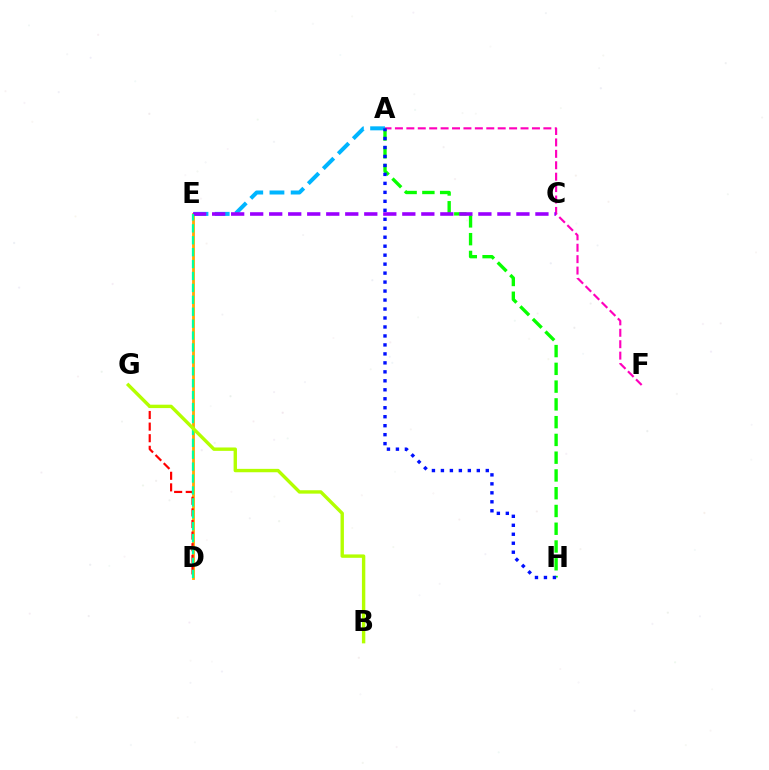{('A', 'F'): [{'color': '#ff00bd', 'line_style': 'dashed', 'thickness': 1.55}], ('A', 'H'): [{'color': '#08ff00', 'line_style': 'dashed', 'thickness': 2.41}, {'color': '#0010ff', 'line_style': 'dotted', 'thickness': 2.44}], ('D', 'E'): [{'color': '#ffa500', 'line_style': 'solid', 'thickness': 2.01}, {'color': '#00ff9d', 'line_style': 'dashed', 'thickness': 1.62}], ('D', 'G'): [{'color': '#ff0000', 'line_style': 'dashed', 'thickness': 1.58}], ('A', 'E'): [{'color': '#00b5ff', 'line_style': 'dashed', 'thickness': 2.88}], ('C', 'E'): [{'color': '#9b00ff', 'line_style': 'dashed', 'thickness': 2.58}], ('B', 'G'): [{'color': '#b3ff00', 'line_style': 'solid', 'thickness': 2.44}]}